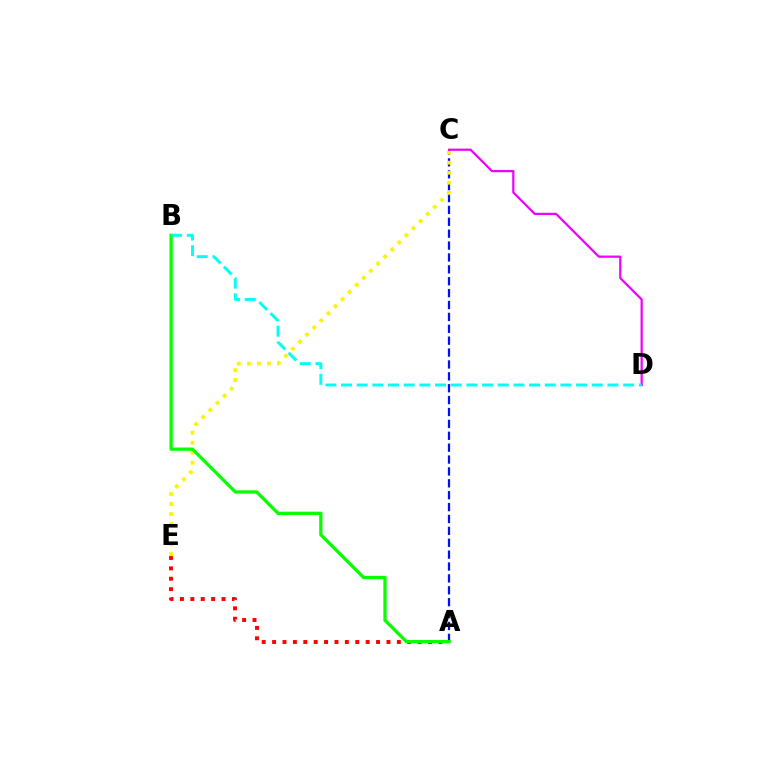{('A', 'C'): [{'color': '#0010ff', 'line_style': 'dashed', 'thickness': 1.61}], ('A', 'E'): [{'color': '#ff0000', 'line_style': 'dotted', 'thickness': 2.82}], ('C', 'E'): [{'color': '#fcf500', 'line_style': 'dotted', 'thickness': 2.73}], ('C', 'D'): [{'color': '#ee00ff', 'line_style': 'solid', 'thickness': 1.6}], ('A', 'B'): [{'color': '#08ff00', 'line_style': 'solid', 'thickness': 2.36}], ('B', 'D'): [{'color': '#00fff6', 'line_style': 'dashed', 'thickness': 2.13}]}